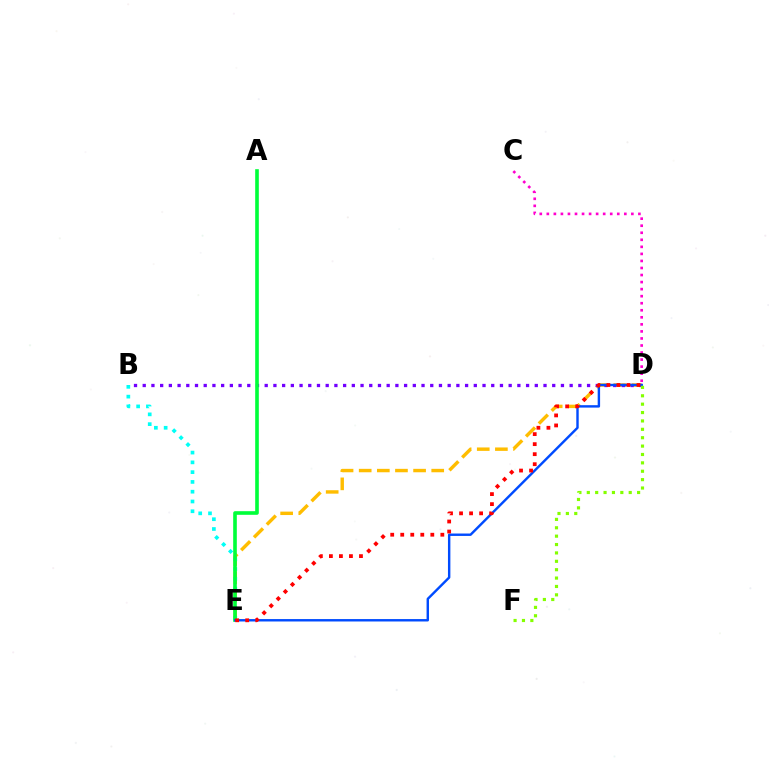{('D', 'E'): [{'color': '#ffbd00', 'line_style': 'dashed', 'thickness': 2.46}, {'color': '#004bff', 'line_style': 'solid', 'thickness': 1.74}, {'color': '#ff0000', 'line_style': 'dotted', 'thickness': 2.72}], ('B', 'D'): [{'color': '#7200ff', 'line_style': 'dotted', 'thickness': 2.37}], ('B', 'E'): [{'color': '#00fff6', 'line_style': 'dotted', 'thickness': 2.66}], ('A', 'E'): [{'color': '#00ff39', 'line_style': 'solid', 'thickness': 2.61}], ('C', 'D'): [{'color': '#ff00cf', 'line_style': 'dotted', 'thickness': 1.91}], ('D', 'F'): [{'color': '#84ff00', 'line_style': 'dotted', 'thickness': 2.28}]}